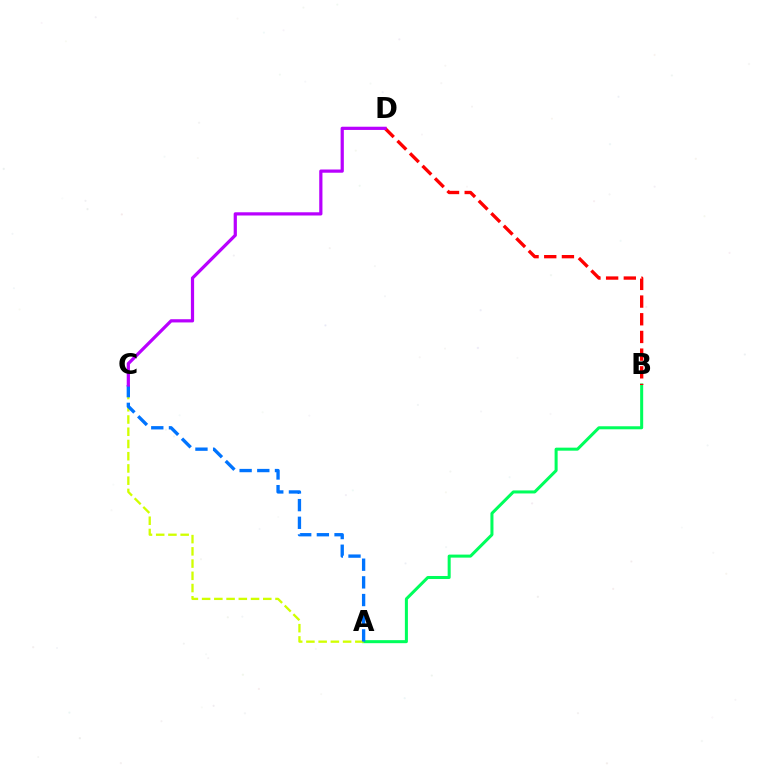{('A', 'B'): [{'color': '#00ff5c', 'line_style': 'solid', 'thickness': 2.18}], ('B', 'D'): [{'color': '#ff0000', 'line_style': 'dashed', 'thickness': 2.4}], ('A', 'C'): [{'color': '#d1ff00', 'line_style': 'dashed', 'thickness': 1.66}, {'color': '#0074ff', 'line_style': 'dashed', 'thickness': 2.4}], ('C', 'D'): [{'color': '#b900ff', 'line_style': 'solid', 'thickness': 2.32}]}